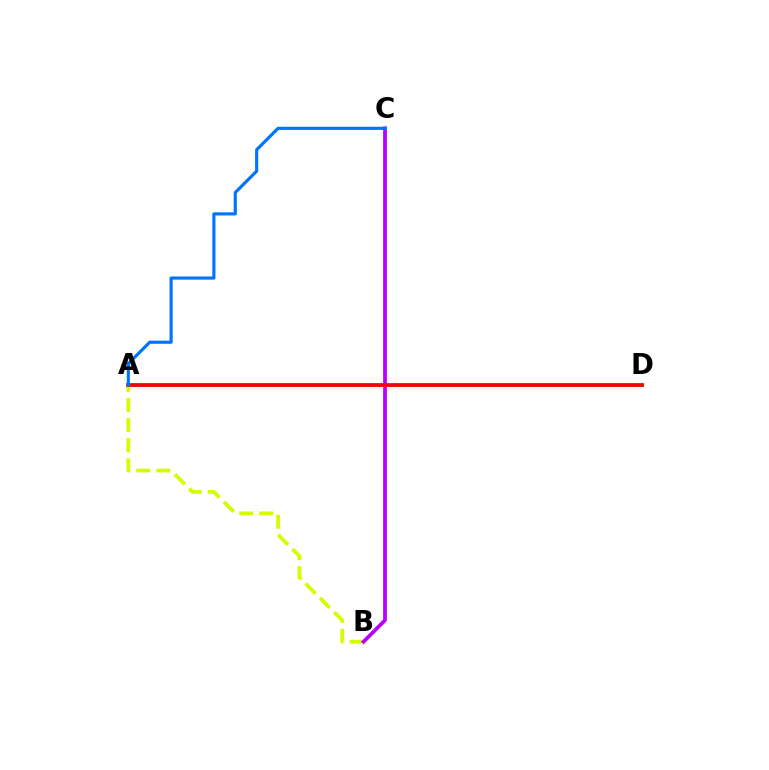{('A', 'D'): [{'color': '#00ff5c', 'line_style': 'solid', 'thickness': 2.18}, {'color': '#ff0000', 'line_style': 'solid', 'thickness': 2.7}], ('A', 'B'): [{'color': '#d1ff00', 'line_style': 'dashed', 'thickness': 2.73}], ('B', 'C'): [{'color': '#b900ff', 'line_style': 'solid', 'thickness': 2.7}], ('A', 'C'): [{'color': '#0074ff', 'line_style': 'solid', 'thickness': 2.27}]}